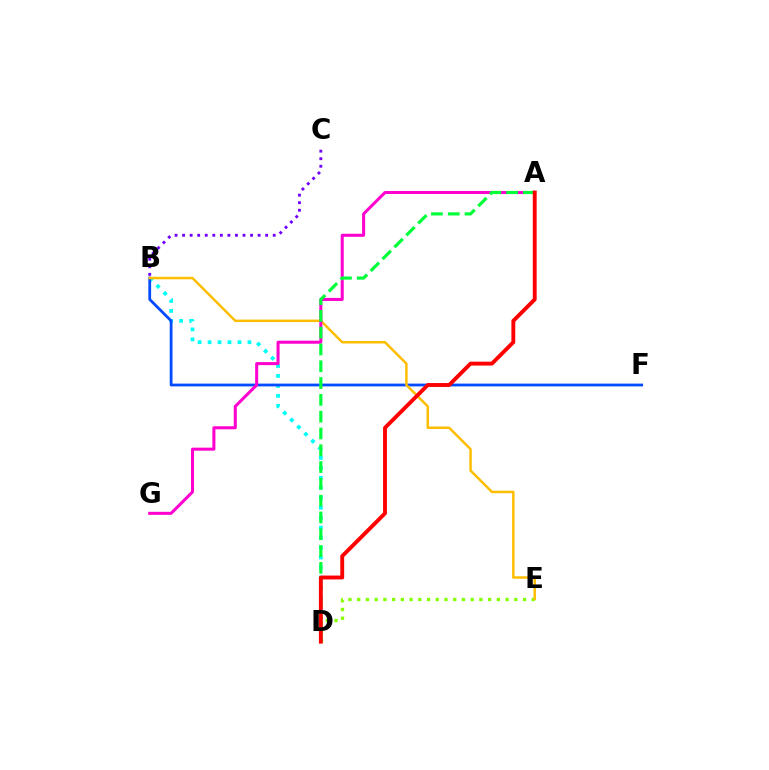{('B', 'C'): [{'color': '#7200ff', 'line_style': 'dotted', 'thickness': 2.05}], ('B', 'D'): [{'color': '#00fff6', 'line_style': 'dotted', 'thickness': 2.71}], ('B', 'F'): [{'color': '#004bff', 'line_style': 'solid', 'thickness': 2.0}], ('D', 'E'): [{'color': '#84ff00', 'line_style': 'dotted', 'thickness': 2.37}], ('B', 'E'): [{'color': '#ffbd00', 'line_style': 'solid', 'thickness': 1.78}], ('A', 'G'): [{'color': '#ff00cf', 'line_style': 'solid', 'thickness': 2.18}], ('A', 'D'): [{'color': '#00ff39', 'line_style': 'dashed', 'thickness': 2.28}, {'color': '#ff0000', 'line_style': 'solid', 'thickness': 2.79}]}